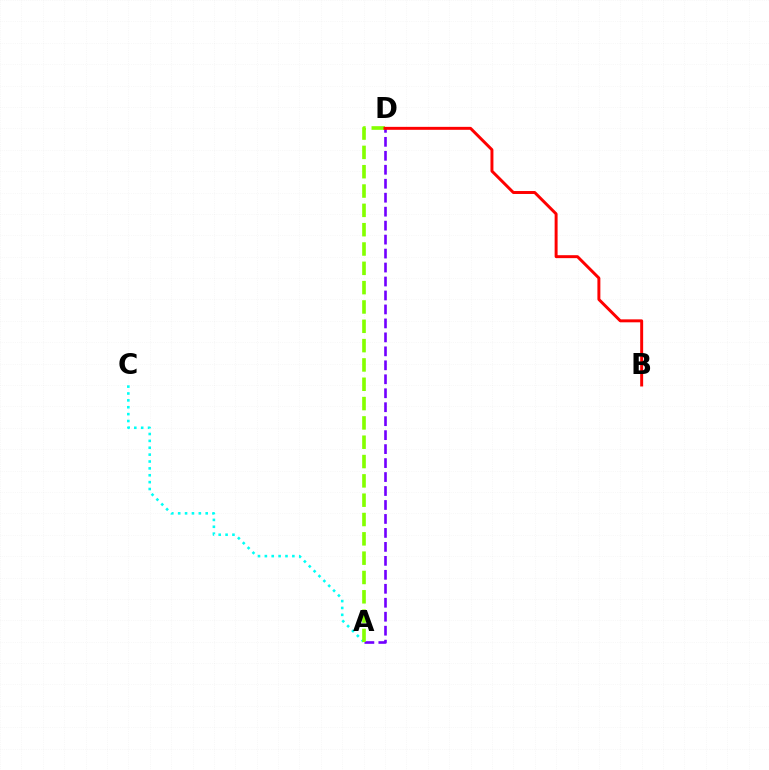{('A', 'D'): [{'color': '#7200ff', 'line_style': 'dashed', 'thickness': 1.9}, {'color': '#84ff00', 'line_style': 'dashed', 'thickness': 2.62}], ('A', 'C'): [{'color': '#00fff6', 'line_style': 'dotted', 'thickness': 1.87}], ('B', 'D'): [{'color': '#ff0000', 'line_style': 'solid', 'thickness': 2.13}]}